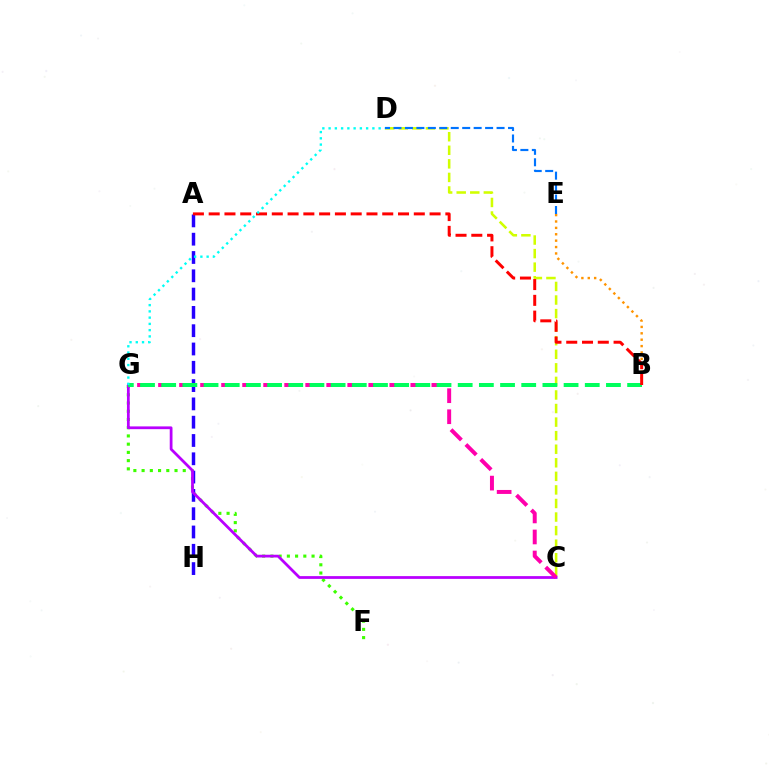{('F', 'G'): [{'color': '#3dff00', 'line_style': 'dotted', 'thickness': 2.24}], ('A', 'H'): [{'color': '#2500ff', 'line_style': 'dashed', 'thickness': 2.49}], ('B', 'E'): [{'color': '#ff9400', 'line_style': 'dotted', 'thickness': 1.74}], ('C', 'G'): [{'color': '#b900ff', 'line_style': 'solid', 'thickness': 1.99}, {'color': '#ff00ac', 'line_style': 'dashed', 'thickness': 2.86}], ('C', 'D'): [{'color': '#d1ff00', 'line_style': 'dashed', 'thickness': 1.84}], ('B', 'G'): [{'color': '#00ff5c', 'line_style': 'dashed', 'thickness': 2.88}], ('A', 'B'): [{'color': '#ff0000', 'line_style': 'dashed', 'thickness': 2.14}], ('D', 'E'): [{'color': '#0074ff', 'line_style': 'dashed', 'thickness': 1.56}], ('D', 'G'): [{'color': '#00fff6', 'line_style': 'dotted', 'thickness': 1.7}]}